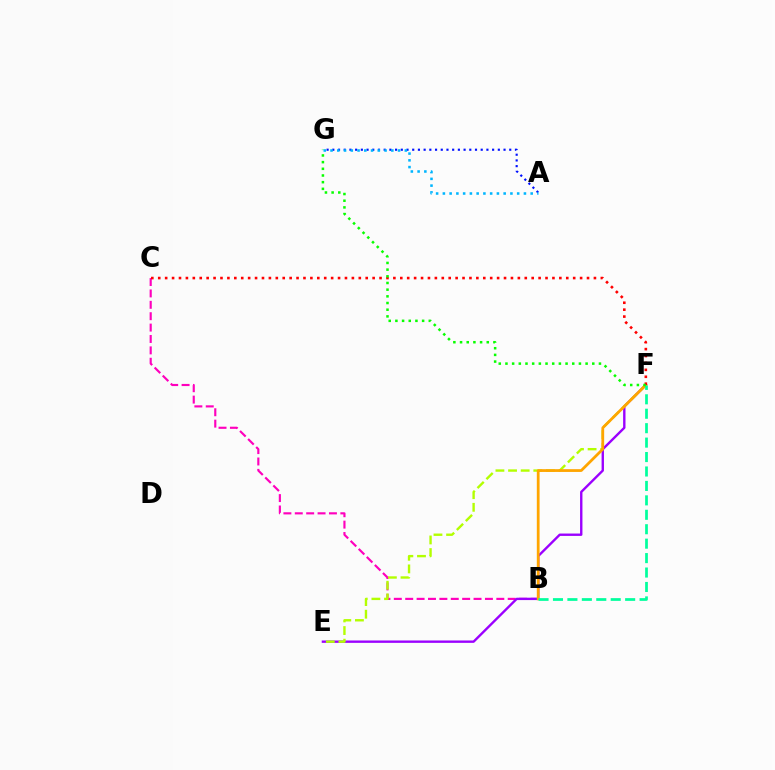{('B', 'C'): [{'color': '#ff00bd', 'line_style': 'dashed', 'thickness': 1.55}], ('A', 'G'): [{'color': '#0010ff', 'line_style': 'dotted', 'thickness': 1.55}, {'color': '#00b5ff', 'line_style': 'dotted', 'thickness': 1.84}], ('E', 'F'): [{'color': '#9b00ff', 'line_style': 'solid', 'thickness': 1.71}, {'color': '#b3ff00', 'line_style': 'dashed', 'thickness': 1.71}], ('B', 'F'): [{'color': '#ffa500', 'line_style': 'solid', 'thickness': 1.99}, {'color': '#00ff9d', 'line_style': 'dashed', 'thickness': 1.96}], ('C', 'F'): [{'color': '#ff0000', 'line_style': 'dotted', 'thickness': 1.88}], ('F', 'G'): [{'color': '#08ff00', 'line_style': 'dotted', 'thickness': 1.81}]}